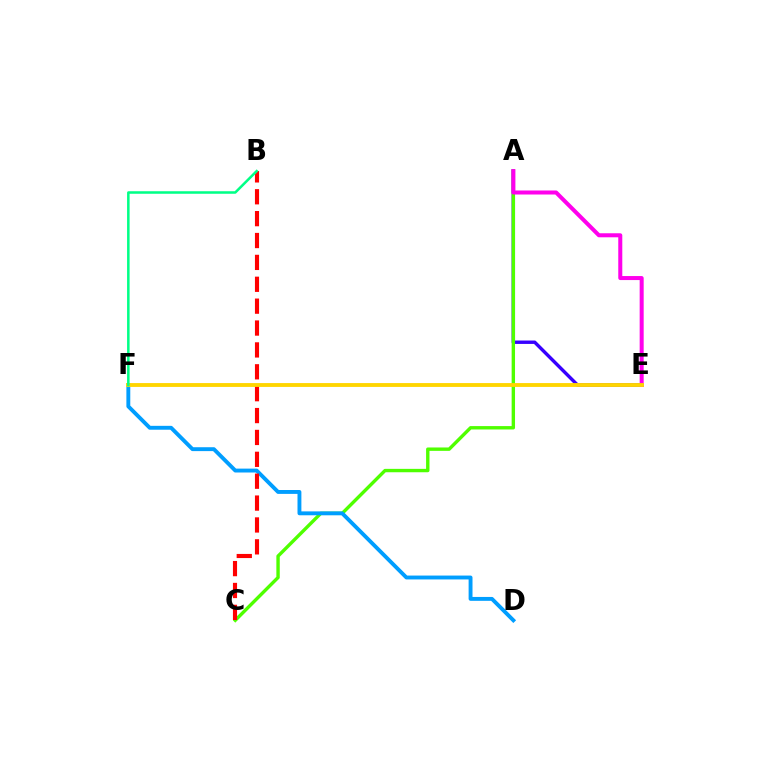{('A', 'E'): [{'color': '#3700ff', 'line_style': 'solid', 'thickness': 2.45}, {'color': '#ff00ed', 'line_style': 'solid', 'thickness': 2.89}], ('A', 'C'): [{'color': '#4fff00', 'line_style': 'solid', 'thickness': 2.44}], ('D', 'F'): [{'color': '#009eff', 'line_style': 'solid', 'thickness': 2.8}], ('B', 'C'): [{'color': '#ff0000', 'line_style': 'dashed', 'thickness': 2.97}], ('E', 'F'): [{'color': '#ffd500', 'line_style': 'solid', 'thickness': 2.77}], ('B', 'F'): [{'color': '#00ff86', 'line_style': 'solid', 'thickness': 1.82}]}